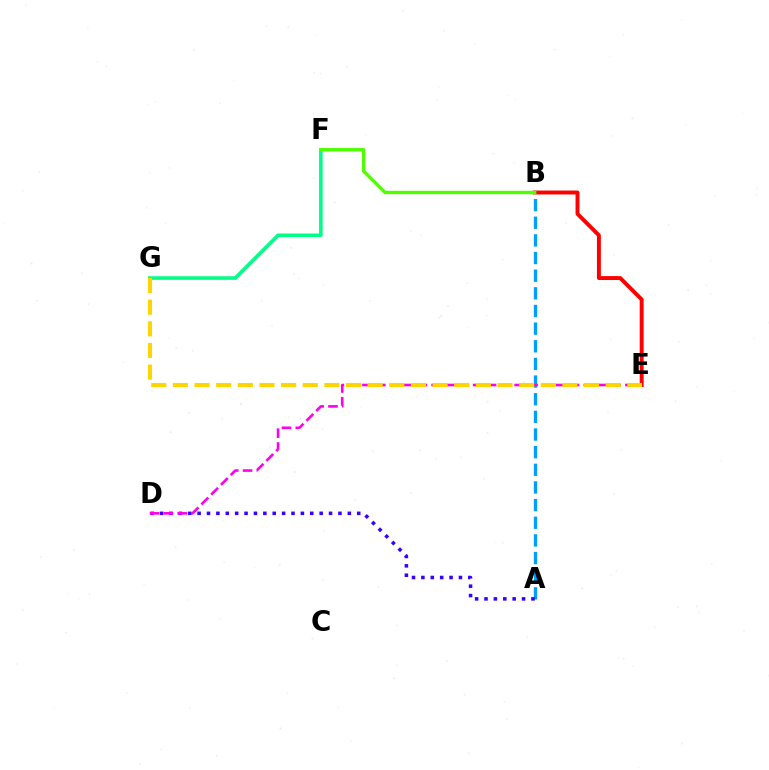{('A', 'B'): [{'color': '#009eff', 'line_style': 'dashed', 'thickness': 2.4}], ('B', 'E'): [{'color': '#ff0000', 'line_style': 'solid', 'thickness': 2.83}], ('A', 'D'): [{'color': '#3700ff', 'line_style': 'dotted', 'thickness': 2.55}], ('D', 'E'): [{'color': '#ff00ed', 'line_style': 'dashed', 'thickness': 1.88}], ('F', 'G'): [{'color': '#00ff86', 'line_style': 'solid', 'thickness': 2.58}], ('B', 'F'): [{'color': '#4fff00', 'line_style': 'solid', 'thickness': 2.44}], ('E', 'G'): [{'color': '#ffd500', 'line_style': 'dashed', 'thickness': 2.94}]}